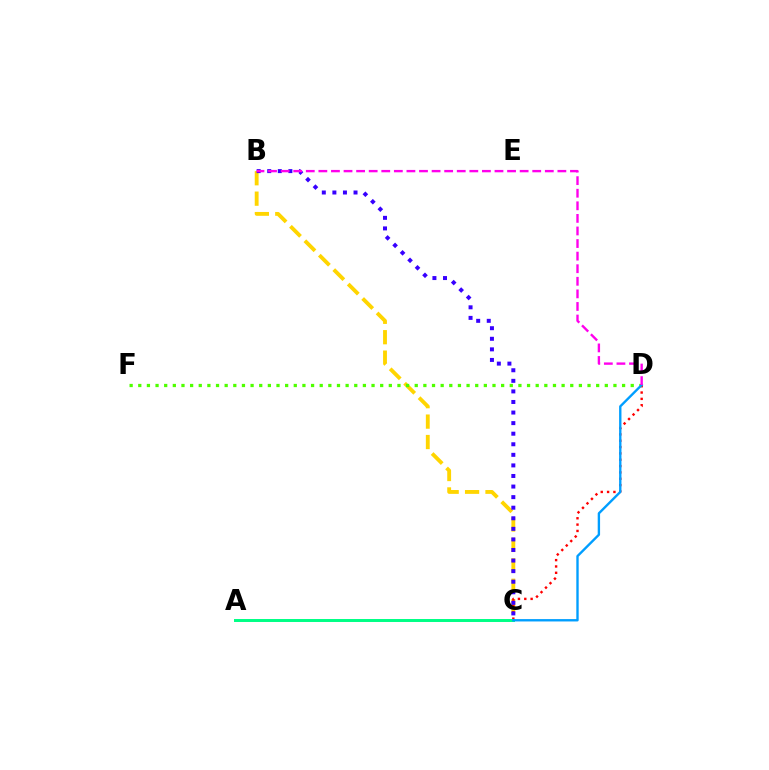{('B', 'C'): [{'color': '#ffd500', 'line_style': 'dashed', 'thickness': 2.77}, {'color': '#3700ff', 'line_style': 'dotted', 'thickness': 2.87}], ('D', 'F'): [{'color': '#4fff00', 'line_style': 'dotted', 'thickness': 2.35}], ('C', 'D'): [{'color': '#ff0000', 'line_style': 'dotted', 'thickness': 1.72}, {'color': '#009eff', 'line_style': 'solid', 'thickness': 1.71}], ('A', 'C'): [{'color': '#00ff86', 'line_style': 'solid', 'thickness': 2.14}], ('B', 'D'): [{'color': '#ff00ed', 'line_style': 'dashed', 'thickness': 1.71}]}